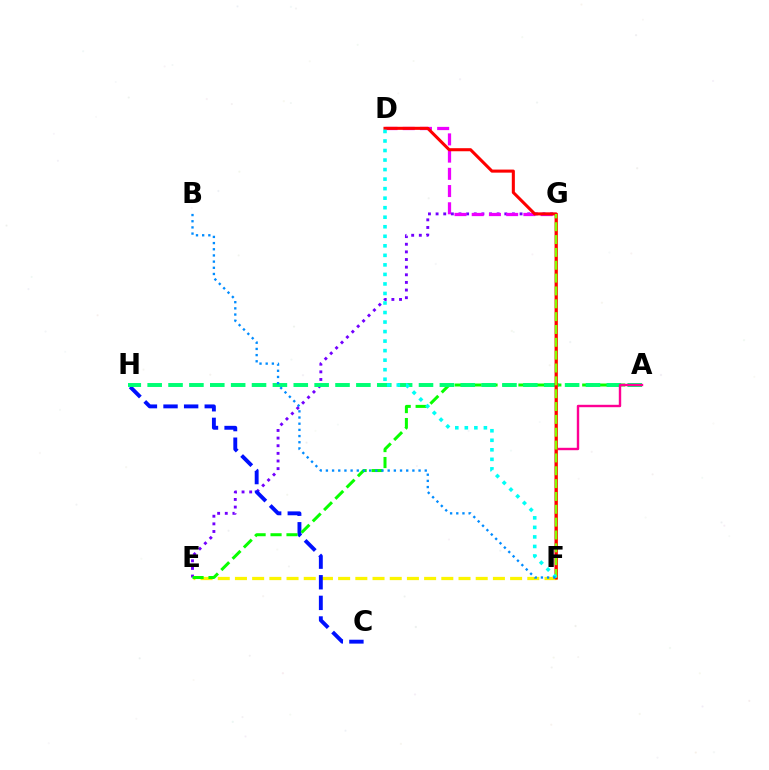{('E', 'G'): [{'color': '#7200ff', 'line_style': 'dotted', 'thickness': 2.07}], ('E', 'F'): [{'color': '#fcf500', 'line_style': 'dashed', 'thickness': 2.34}], ('C', 'H'): [{'color': '#0010ff', 'line_style': 'dashed', 'thickness': 2.8}], ('A', 'E'): [{'color': '#08ff00', 'line_style': 'dashed', 'thickness': 2.17}], ('A', 'H'): [{'color': '#00ff74', 'line_style': 'dashed', 'thickness': 2.84}], ('A', 'F'): [{'color': '#ff0094', 'line_style': 'solid', 'thickness': 1.73}], ('D', 'G'): [{'color': '#ee00ff', 'line_style': 'dashed', 'thickness': 2.34}], ('F', 'G'): [{'color': '#ff7c00', 'line_style': 'solid', 'thickness': 1.88}, {'color': '#84ff00', 'line_style': 'dashed', 'thickness': 1.74}], ('D', 'F'): [{'color': '#ff0000', 'line_style': 'solid', 'thickness': 2.2}, {'color': '#00fff6', 'line_style': 'dotted', 'thickness': 2.59}], ('B', 'F'): [{'color': '#008cff', 'line_style': 'dotted', 'thickness': 1.68}]}